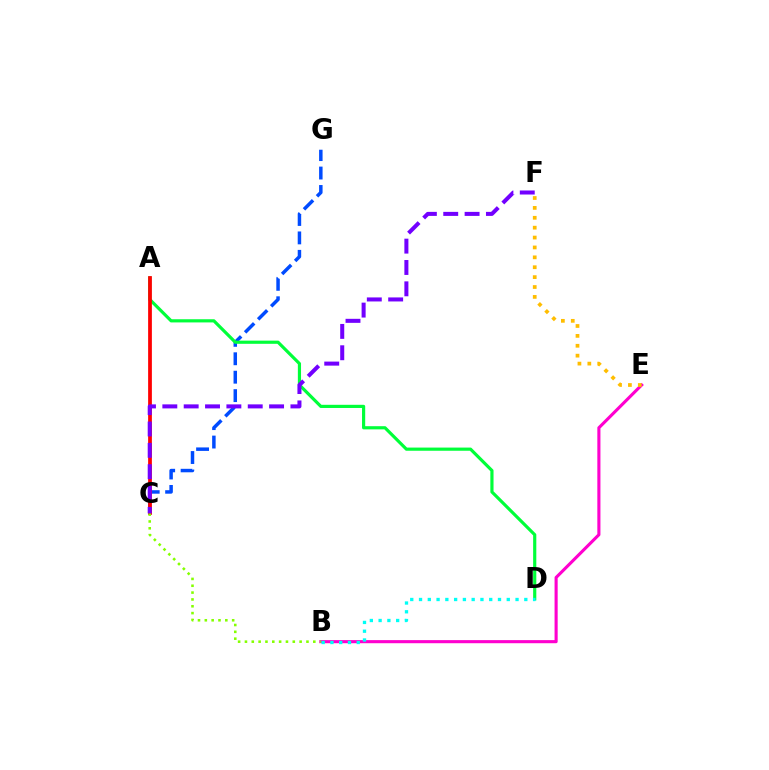{('B', 'E'): [{'color': '#ff00cf', 'line_style': 'solid', 'thickness': 2.23}], ('C', 'G'): [{'color': '#004bff', 'line_style': 'dashed', 'thickness': 2.5}], ('A', 'D'): [{'color': '#00ff39', 'line_style': 'solid', 'thickness': 2.29}], ('A', 'C'): [{'color': '#ff0000', 'line_style': 'solid', 'thickness': 2.7}], ('B', 'D'): [{'color': '#00fff6', 'line_style': 'dotted', 'thickness': 2.38}], ('B', 'C'): [{'color': '#84ff00', 'line_style': 'dotted', 'thickness': 1.86}], ('E', 'F'): [{'color': '#ffbd00', 'line_style': 'dotted', 'thickness': 2.69}], ('C', 'F'): [{'color': '#7200ff', 'line_style': 'dashed', 'thickness': 2.9}]}